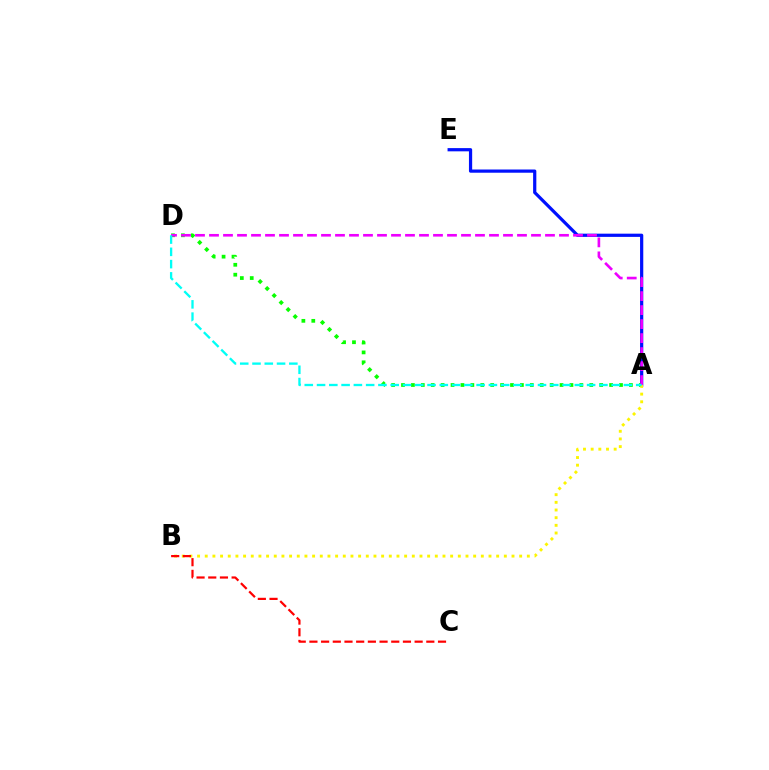{('A', 'E'): [{'color': '#0010ff', 'line_style': 'solid', 'thickness': 2.32}], ('A', 'D'): [{'color': '#08ff00', 'line_style': 'dotted', 'thickness': 2.69}, {'color': '#ee00ff', 'line_style': 'dashed', 'thickness': 1.9}, {'color': '#00fff6', 'line_style': 'dashed', 'thickness': 1.67}], ('A', 'B'): [{'color': '#fcf500', 'line_style': 'dotted', 'thickness': 2.08}], ('B', 'C'): [{'color': '#ff0000', 'line_style': 'dashed', 'thickness': 1.59}]}